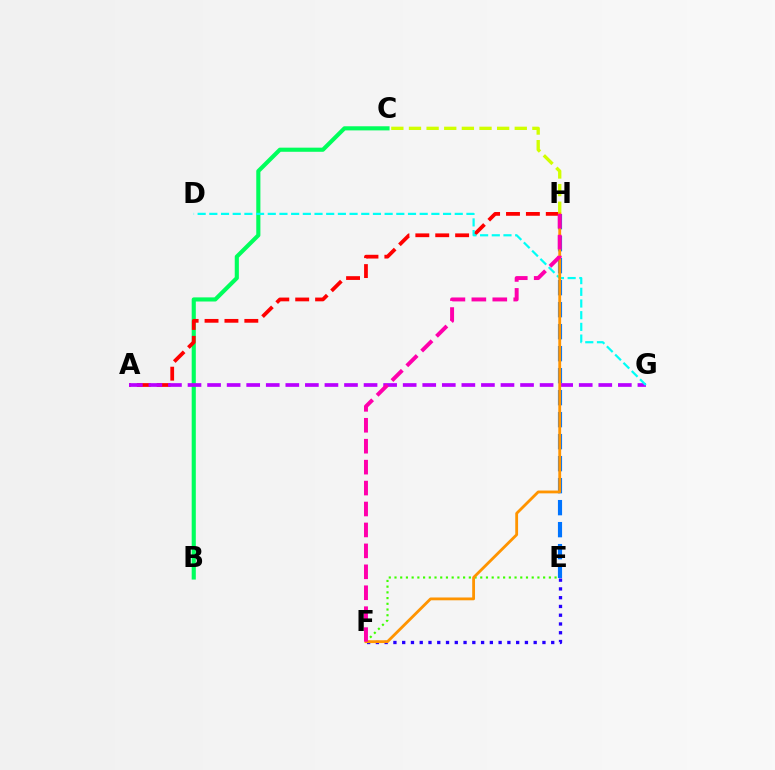{('E', 'F'): [{'color': '#3dff00', 'line_style': 'dotted', 'thickness': 1.55}, {'color': '#2500ff', 'line_style': 'dotted', 'thickness': 2.38}], ('E', 'H'): [{'color': '#0074ff', 'line_style': 'dashed', 'thickness': 2.99}], ('B', 'C'): [{'color': '#00ff5c', 'line_style': 'solid', 'thickness': 2.97}], ('A', 'H'): [{'color': '#ff0000', 'line_style': 'dashed', 'thickness': 2.7}], ('A', 'G'): [{'color': '#b900ff', 'line_style': 'dashed', 'thickness': 2.66}], ('C', 'H'): [{'color': '#d1ff00', 'line_style': 'dashed', 'thickness': 2.4}], ('D', 'G'): [{'color': '#00fff6', 'line_style': 'dashed', 'thickness': 1.59}], ('F', 'H'): [{'color': '#ff9400', 'line_style': 'solid', 'thickness': 2.03}, {'color': '#ff00ac', 'line_style': 'dashed', 'thickness': 2.84}]}